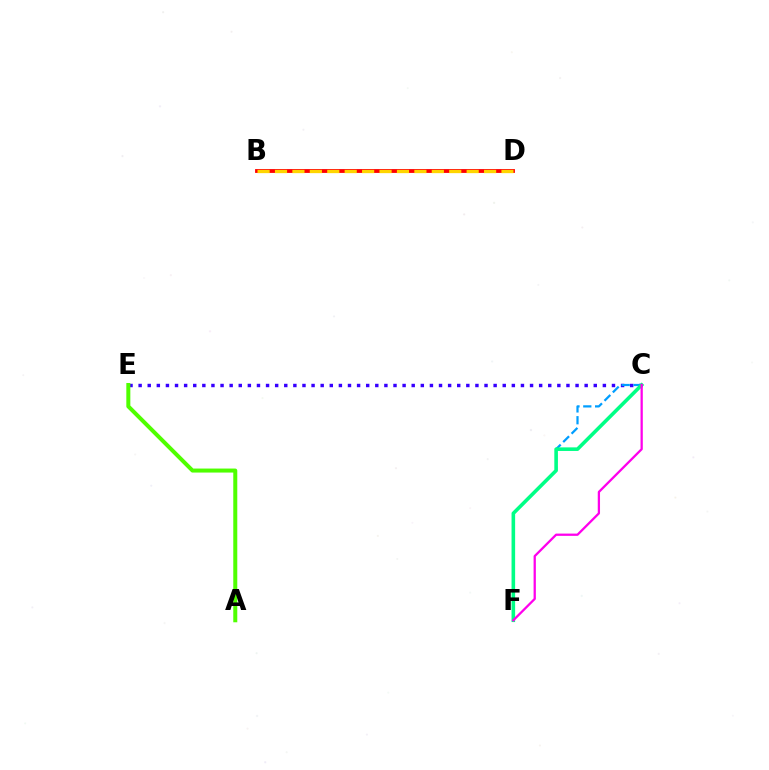{('C', 'E'): [{'color': '#3700ff', 'line_style': 'dotted', 'thickness': 2.47}], ('C', 'F'): [{'color': '#009eff', 'line_style': 'dashed', 'thickness': 1.61}, {'color': '#00ff86', 'line_style': 'solid', 'thickness': 2.59}, {'color': '#ff00ed', 'line_style': 'solid', 'thickness': 1.64}], ('B', 'D'): [{'color': '#ff0000', 'line_style': 'solid', 'thickness': 2.76}, {'color': '#ffd500', 'line_style': 'dashed', 'thickness': 2.37}], ('A', 'E'): [{'color': '#4fff00', 'line_style': 'solid', 'thickness': 2.88}]}